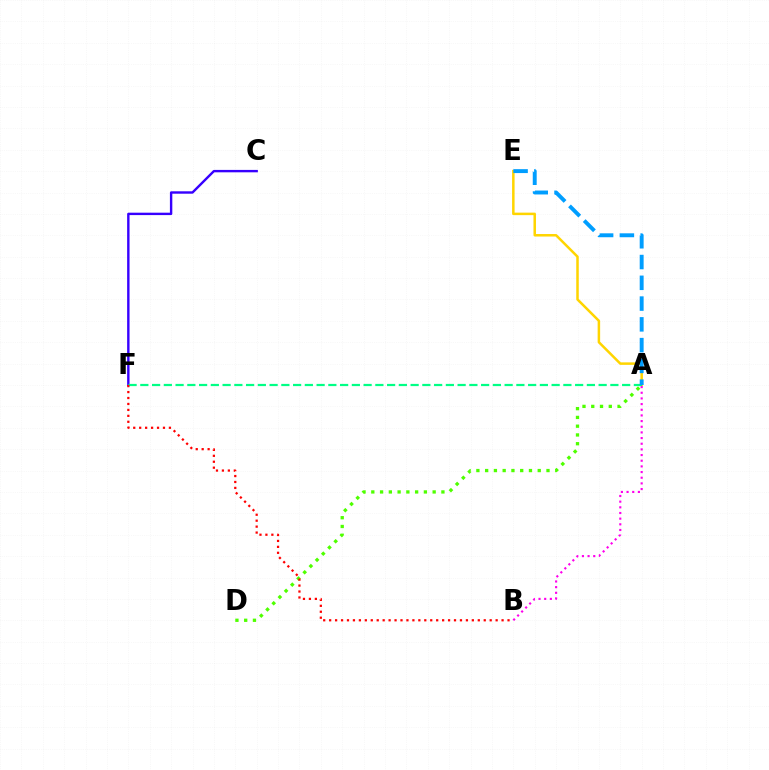{('C', 'F'): [{'color': '#3700ff', 'line_style': 'solid', 'thickness': 1.73}], ('A', 'E'): [{'color': '#ffd500', 'line_style': 'solid', 'thickness': 1.8}, {'color': '#009eff', 'line_style': 'dashed', 'thickness': 2.82}], ('A', 'F'): [{'color': '#00ff86', 'line_style': 'dashed', 'thickness': 1.6}], ('A', 'B'): [{'color': '#ff00ed', 'line_style': 'dotted', 'thickness': 1.54}], ('A', 'D'): [{'color': '#4fff00', 'line_style': 'dotted', 'thickness': 2.38}], ('B', 'F'): [{'color': '#ff0000', 'line_style': 'dotted', 'thickness': 1.62}]}